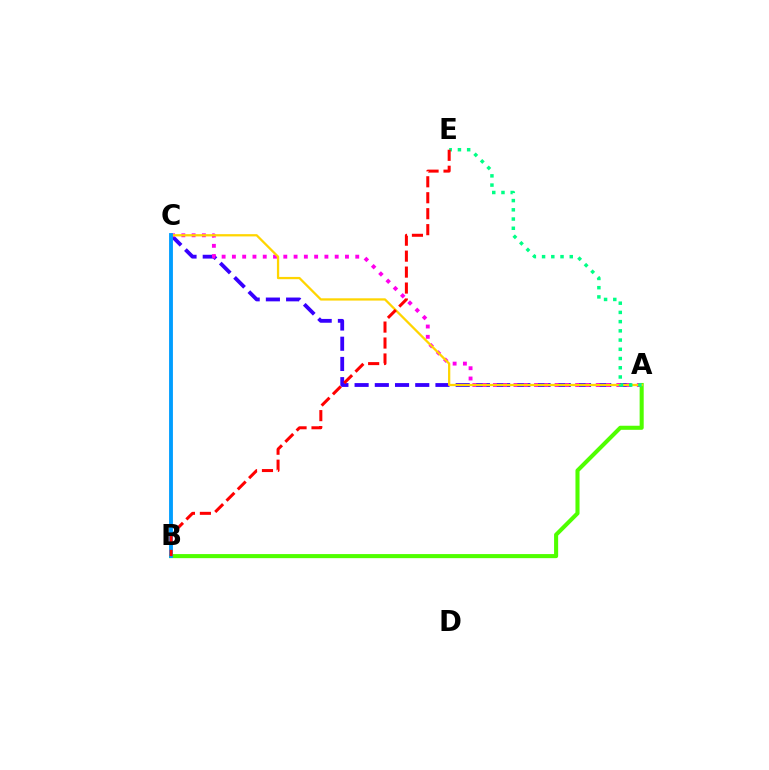{('A', 'C'): [{'color': '#3700ff', 'line_style': 'dashed', 'thickness': 2.75}, {'color': '#ff00ed', 'line_style': 'dotted', 'thickness': 2.79}, {'color': '#ffd500', 'line_style': 'solid', 'thickness': 1.63}], ('A', 'B'): [{'color': '#4fff00', 'line_style': 'solid', 'thickness': 2.93}], ('A', 'E'): [{'color': '#00ff86', 'line_style': 'dotted', 'thickness': 2.51}], ('B', 'C'): [{'color': '#009eff', 'line_style': 'solid', 'thickness': 2.77}], ('B', 'E'): [{'color': '#ff0000', 'line_style': 'dashed', 'thickness': 2.17}]}